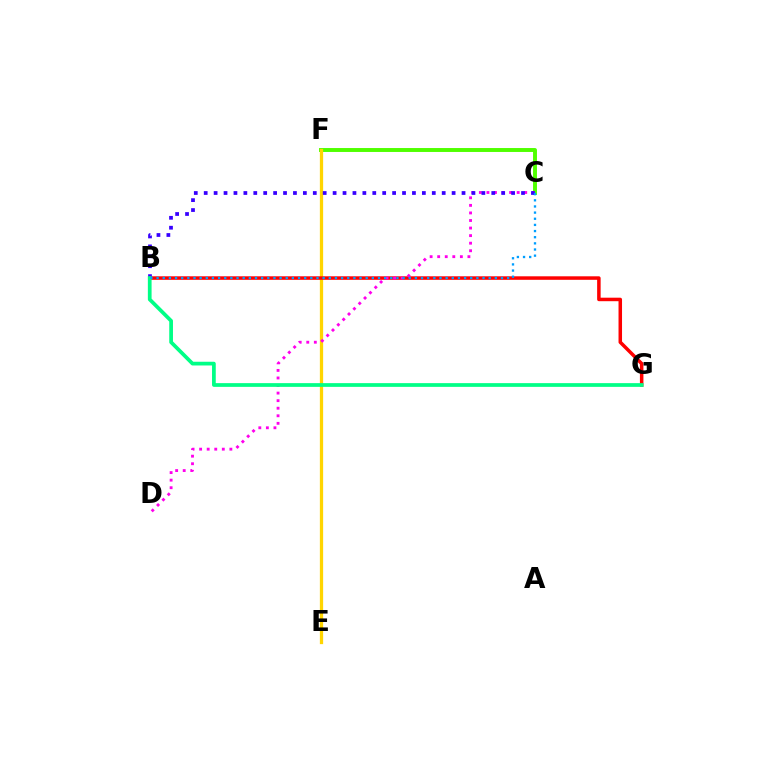{('C', 'F'): [{'color': '#4fff00', 'line_style': 'solid', 'thickness': 2.83}], ('E', 'F'): [{'color': '#ffd500', 'line_style': 'solid', 'thickness': 2.35}], ('B', 'G'): [{'color': '#ff0000', 'line_style': 'solid', 'thickness': 2.52}, {'color': '#00ff86', 'line_style': 'solid', 'thickness': 2.69}], ('C', 'D'): [{'color': '#ff00ed', 'line_style': 'dotted', 'thickness': 2.05}], ('B', 'C'): [{'color': '#3700ff', 'line_style': 'dotted', 'thickness': 2.69}, {'color': '#009eff', 'line_style': 'dotted', 'thickness': 1.67}]}